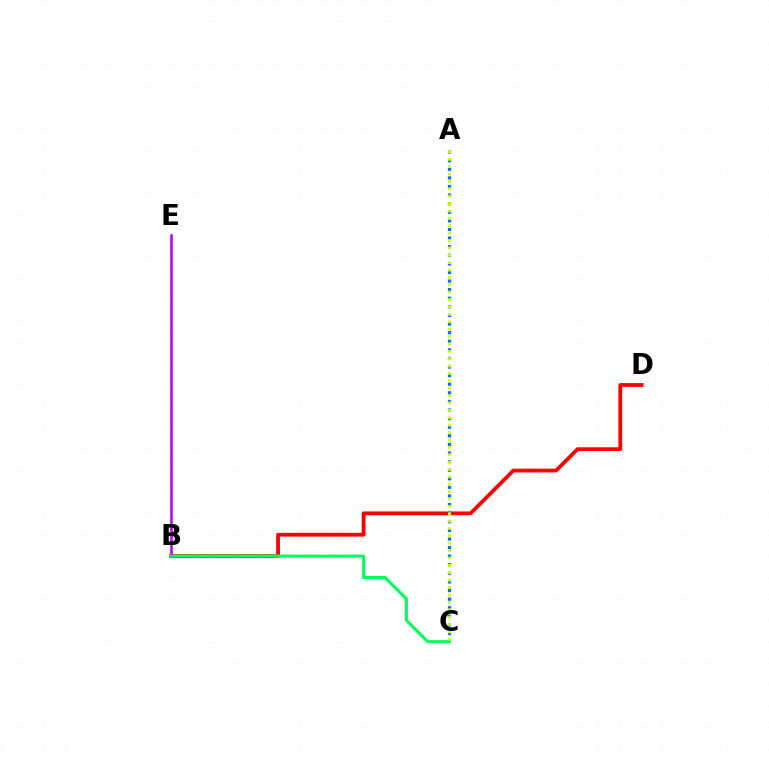{('B', 'D'): [{'color': '#ff0000', 'line_style': 'solid', 'thickness': 2.73}], ('A', 'C'): [{'color': '#0074ff', 'line_style': 'dotted', 'thickness': 2.34}, {'color': '#d1ff00', 'line_style': 'dotted', 'thickness': 2.01}], ('B', 'E'): [{'color': '#b900ff', 'line_style': 'solid', 'thickness': 1.83}], ('B', 'C'): [{'color': '#00ff5c', 'line_style': 'solid', 'thickness': 2.2}]}